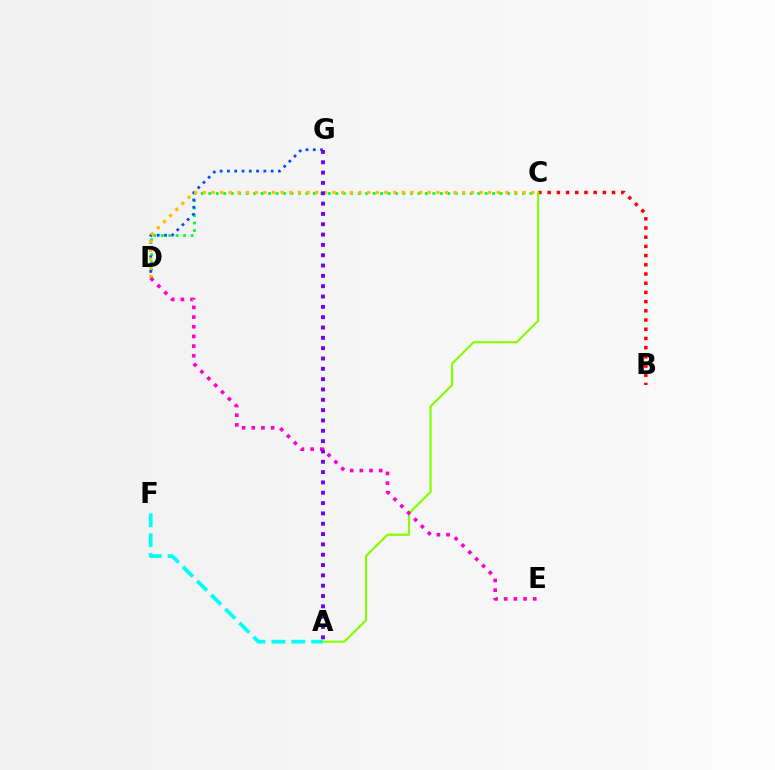{('C', 'D'): [{'color': '#00ff39', 'line_style': 'dotted', 'thickness': 2.03}, {'color': '#ffbd00', 'line_style': 'dotted', 'thickness': 2.35}], ('D', 'G'): [{'color': '#004bff', 'line_style': 'dotted', 'thickness': 1.98}], ('A', 'F'): [{'color': '#00fff6', 'line_style': 'dashed', 'thickness': 2.7}], ('B', 'C'): [{'color': '#ff0000', 'line_style': 'dotted', 'thickness': 2.5}], ('A', 'C'): [{'color': '#84ff00', 'line_style': 'solid', 'thickness': 1.57}], ('D', 'E'): [{'color': '#ff00cf', 'line_style': 'dotted', 'thickness': 2.63}], ('A', 'G'): [{'color': '#7200ff', 'line_style': 'dotted', 'thickness': 2.81}]}